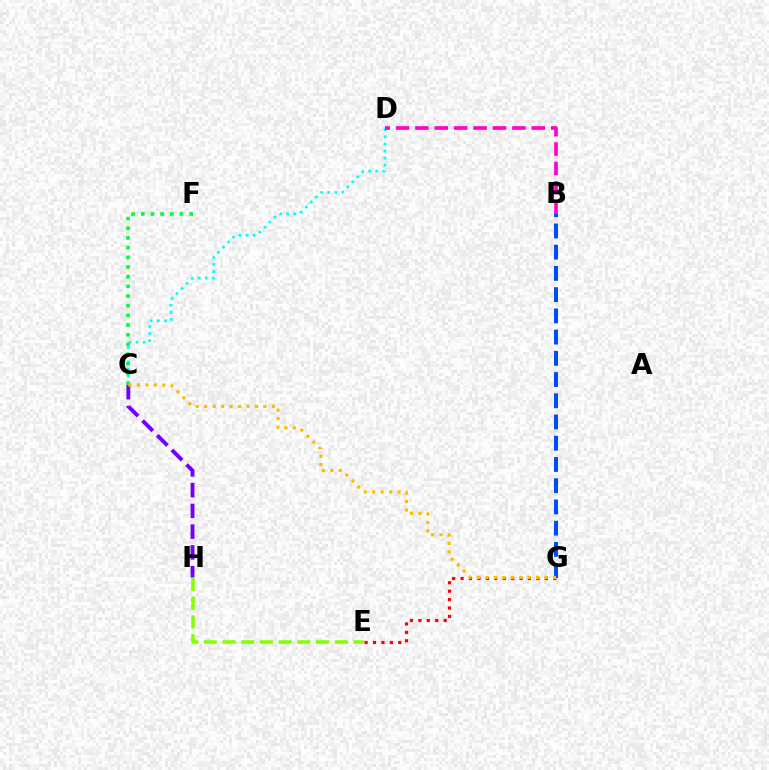{('C', 'D'): [{'color': '#00fff6', 'line_style': 'dotted', 'thickness': 1.93}], ('C', 'H'): [{'color': '#7200ff', 'line_style': 'dashed', 'thickness': 2.82}], ('C', 'F'): [{'color': '#00ff39', 'line_style': 'dotted', 'thickness': 2.63}], ('B', 'D'): [{'color': '#ff00cf', 'line_style': 'dashed', 'thickness': 2.63}], ('E', 'G'): [{'color': '#ff0000', 'line_style': 'dotted', 'thickness': 2.29}], ('B', 'G'): [{'color': '#004bff', 'line_style': 'dashed', 'thickness': 2.88}], ('E', 'H'): [{'color': '#84ff00', 'line_style': 'dashed', 'thickness': 2.54}], ('C', 'G'): [{'color': '#ffbd00', 'line_style': 'dotted', 'thickness': 2.3}]}